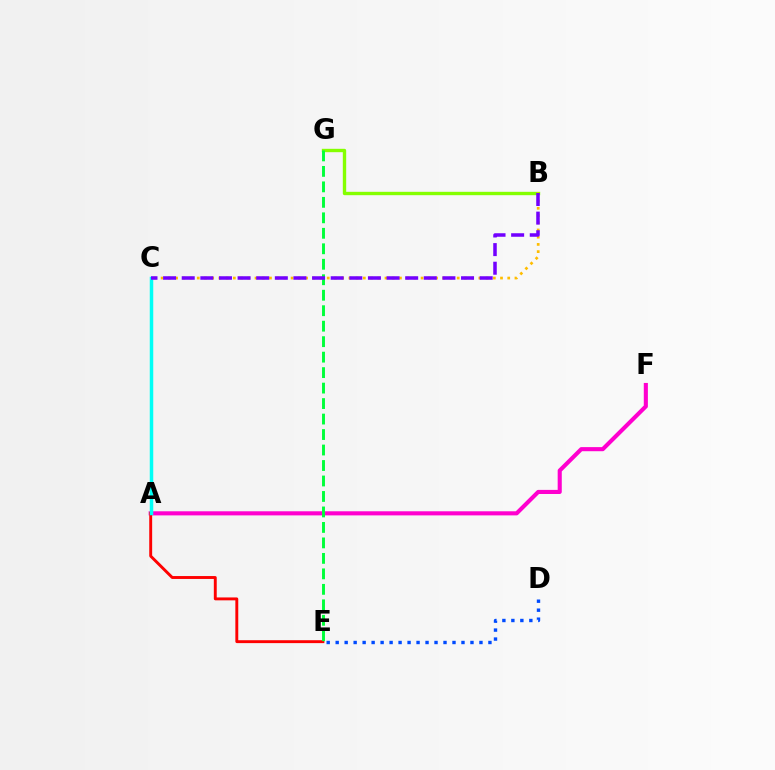{('B', 'G'): [{'color': '#84ff00', 'line_style': 'solid', 'thickness': 2.42}], ('A', 'F'): [{'color': '#ff00cf', 'line_style': 'solid', 'thickness': 2.95}], ('A', 'E'): [{'color': '#ff0000', 'line_style': 'solid', 'thickness': 2.09}], ('D', 'E'): [{'color': '#004bff', 'line_style': 'dotted', 'thickness': 2.44}], ('B', 'C'): [{'color': '#ffbd00', 'line_style': 'dotted', 'thickness': 1.96}, {'color': '#7200ff', 'line_style': 'dashed', 'thickness': 2.53}], ('A', 'C'): [{'color': '#00fff6', 'line_style': 'solid', 'thickness': 2.52}], ('E', 'G'): [{'color': '#00ff39', 'line_style': 'dashed', 'thickness': 2.1}]}